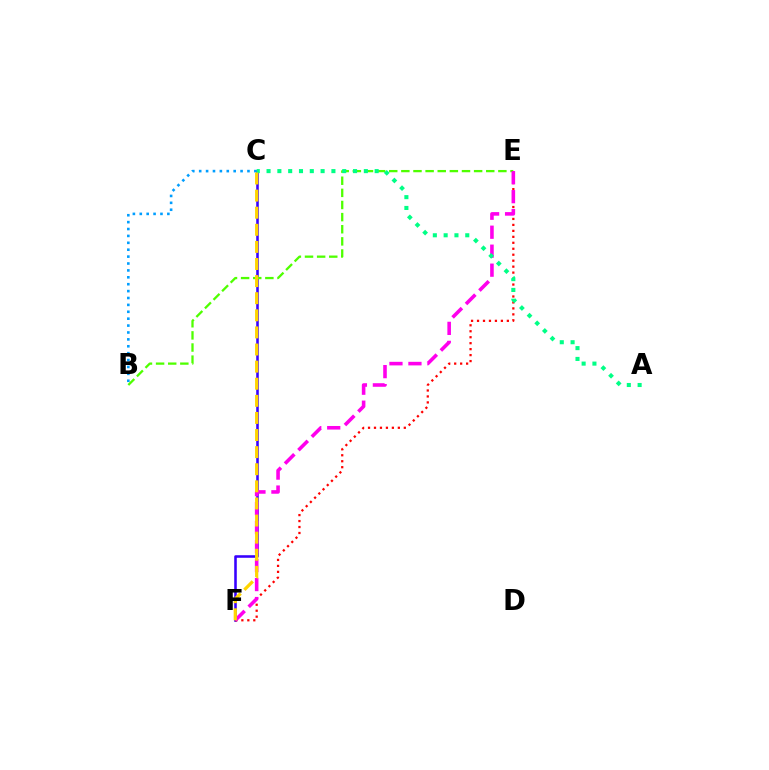{('C', 'F'): [{'color': '#3700ff', 'line_style': 'solid', 'thickness': 1.84}, {'color': '#ffd500', 'line_style': 'dashed', 'thickness': 2.32}], ('E', 'F'): [{'color': '#ff0000', 'line_style': 'dotted', 'thickness': 1.62}, {'color': '#ff00ed', 'line_style': 'dashed', 'thickness': 2.58}], ('B', 'C'): [{'color': '#009eff', 'line_style': 'dotted', 'thickness': 1.87}], ('B', 'E'): [{'color': '#4fff00', 'line_style': 'dashed', 'thickness': 1.65}], ('A', 'C'): [{'color': '#00ff86', 'line_style': 'dotted', 'thickness': 2.94}]}